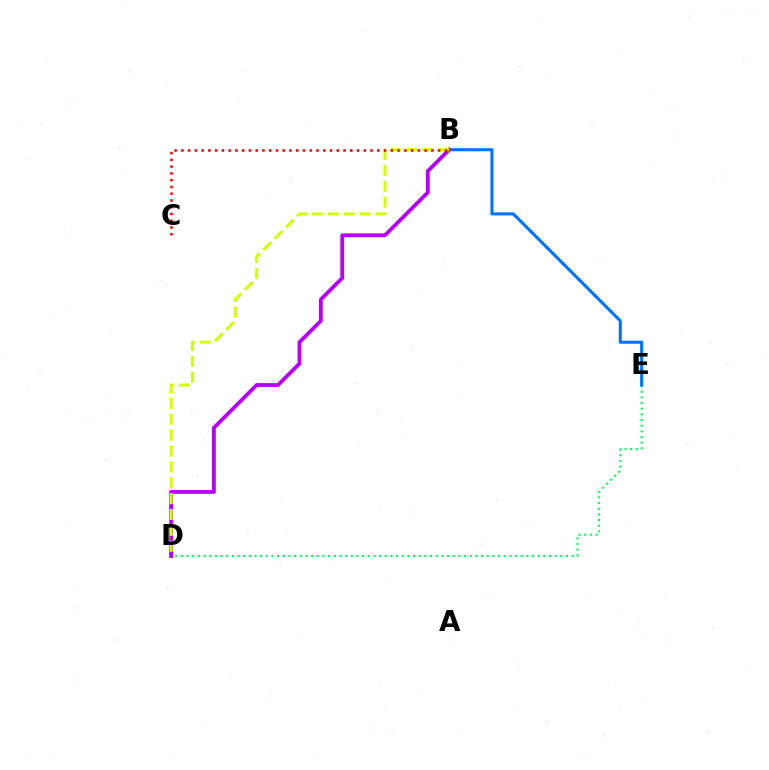{('D', 'E'): [{'color': '#00ff5c', 'line_style': 'dotted', 'thickness': 1.54}], ('B', 'E'): [{'color': '#0074ff', 'line_style': 'solid', 'thickness': 2.22}], ('B', 'D'): [{'color': '#b900ff', 'line_style': 'solid', 'thickness': 2.75}, {'color': '#d1ff00', 'line_style': 'dashed', 'thickness': 2.16}], ('B', 'C'): [{'color': '#ff0000', 'line_style': 'dotted', 'thickness': 1.84}]}